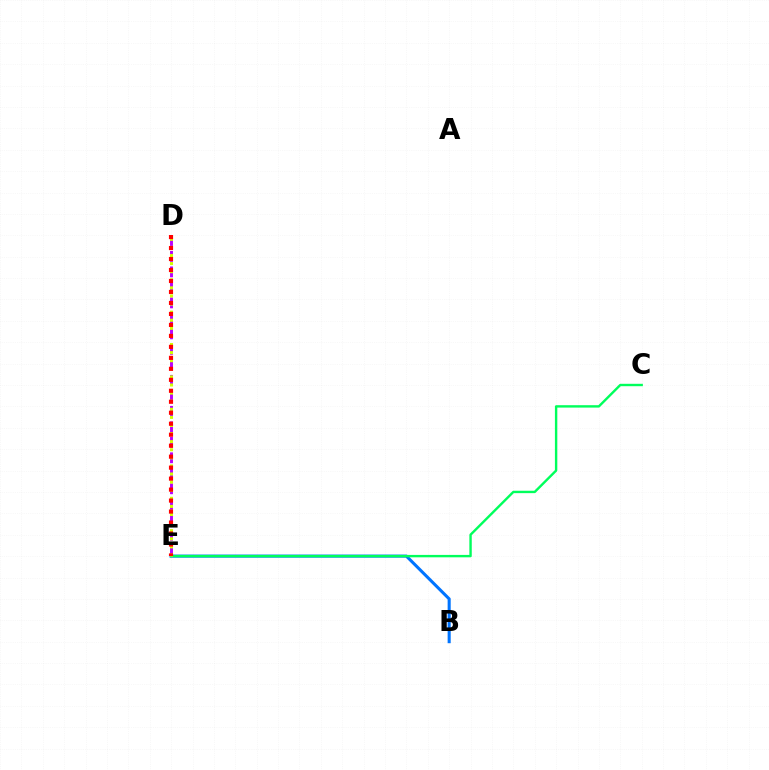{('D', 'E'): [{'color': '#b900ff', 'line_style': 'dashed', 'thickness': 2.1}, {'color': '#d1ff00', 'line_style': 'dotted', 'thickness': 2.2}, {'color': '#ff0000', 'line_style': 'dotted', 'thickness': 2.98}], ('B', 'E'): [{'color': '#0074ff', 'line_style': 'solid', 'thickness': 2.21}], ('C', 'E'): [{'color': '#00ff5c', 'line_style': 'solid', 'thickness': 1.73}]}